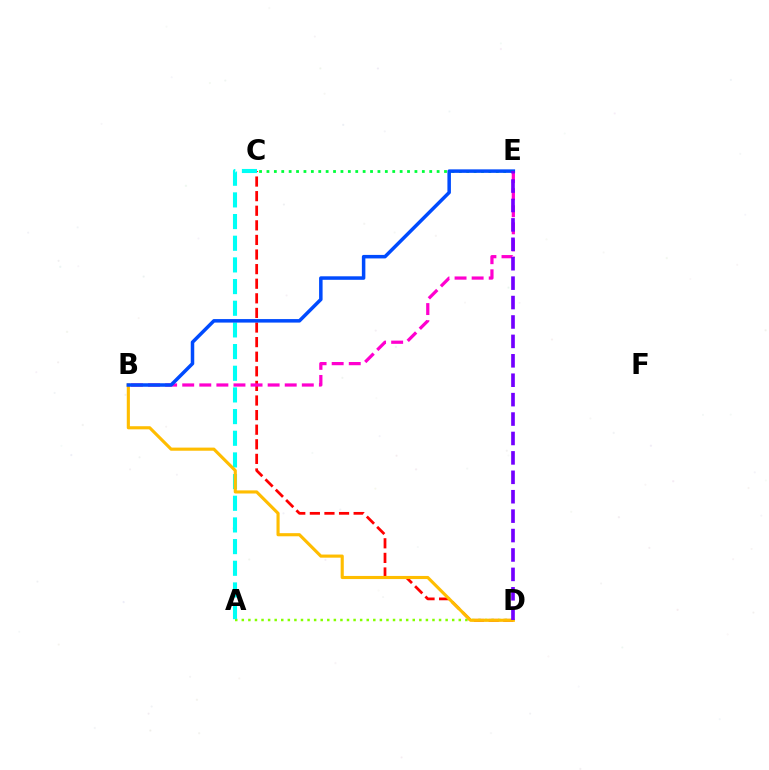{('A', 'D'): [{'color': '#84ff00', 'line_style': 'dotted', 'thickness': 1.79}], ('C', 'D'): [{'color': '#ff0000', 'line_style': 'dashed', 'thickness': 1.98}], ('C', 'E'): [{'color': '#00ff39', 'line_style': 'dotted', 'thickness': 2.01}], ('A', 'C'): [{'color': '#00fff6', 'line_style': 'dashed', 'thickness': 2.94}], ('B', 'D'): [{'color': '#ffbd00', 'line_style': 'solid', 'thickness': 2.25}], ('B', 'E'): [{'color': '#ff00cf', 'line_style': 'dashed', 'thickness': 2.32}, {'color': '#004bff', 'line_style': 'solid', 'thickness': 2.52}], ('D', 'E'): [{'color': '#7200ff', 'line_style': 'dashed', 'thickness': 2.64}]}